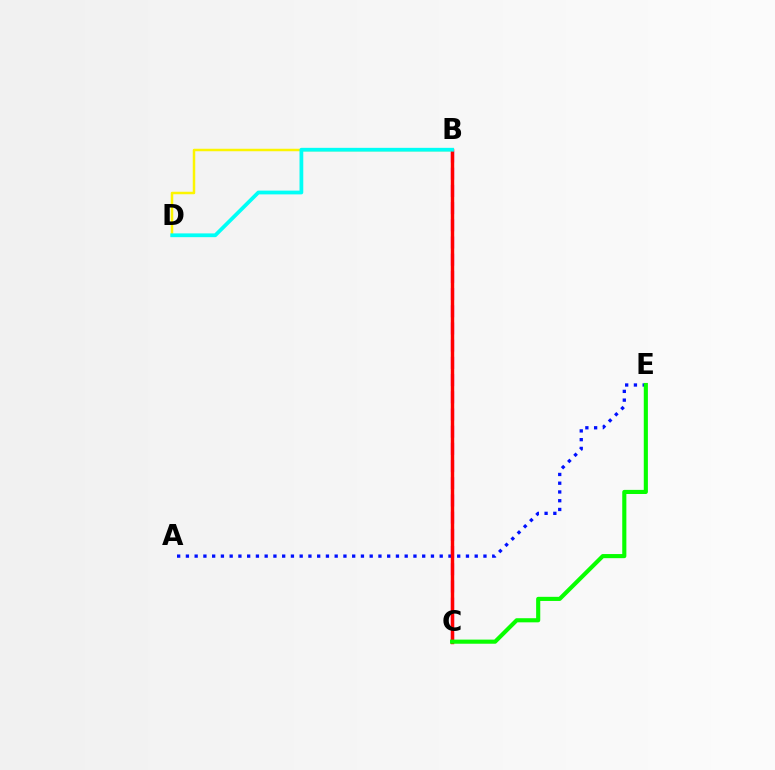{('B', 'C'): [{'color': '#ee00ff', 'line_style': 'dashed', 'thickness': 2.34}, {'color': '#ff0000', 'line_style': 'solid', 'thickness': 2.47}], ('A', 'E'): [{'color': '#0010ff', 'line_style': 'dotted', 'thickness': 2.38}], ('B', 'D'): [{'color': '#fcf500', 'line_style': 'solid', 'thickness': 1.8}, {'color': '#00fff6', 'line_style': 'solid', 'thickness': 2.71}], ('C', 'E'): [{'color': '#08ff00', 'line_style': 'solid', 'thickness': 2.97}]}